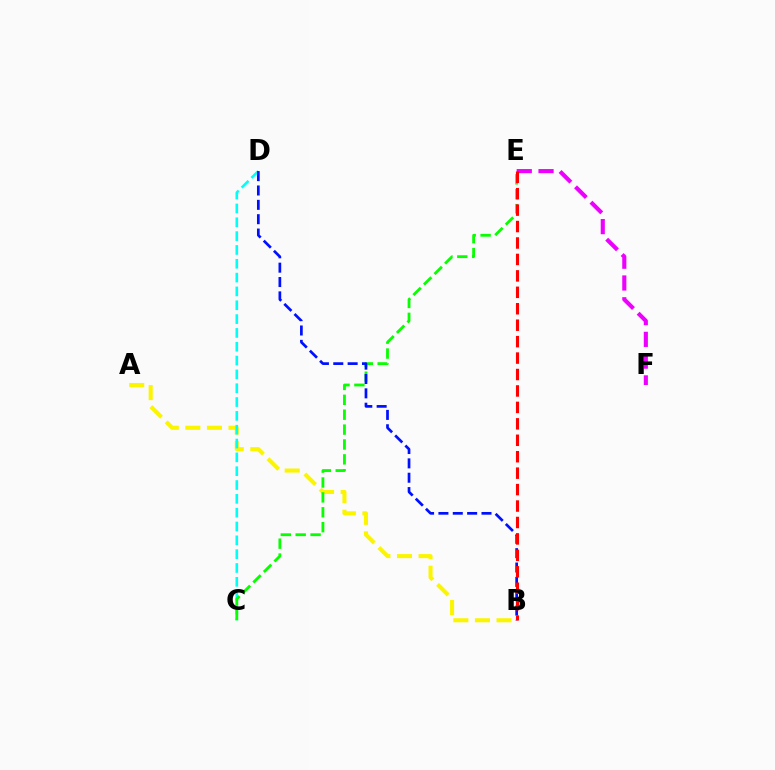{('A', 'B'): [{'color': '#fcf500', 'line_style': 'dashed', 'thickness': 2.93}], ('C', 'D'): [{'color': '#00fff6', 'line_style': 'dashed', 'thickness': 1.88}], ('C', 'E'): [{'color': '#08ff00', 'line_style': 'dashed', 'thickness': 2.02}], ('E', 'F'): [{'color': '#ee00ff', 'line_style': 'dashed', 'thickness': 2.96}], ('B', 'D'): [{'color': '#0010ff', 'line_style': 'dashed', 'thickness': 1.95}], ('B', 'E'): [{'color': '#ff0000', 'line_style': 'dashed', 'thickness': 2.23}]}